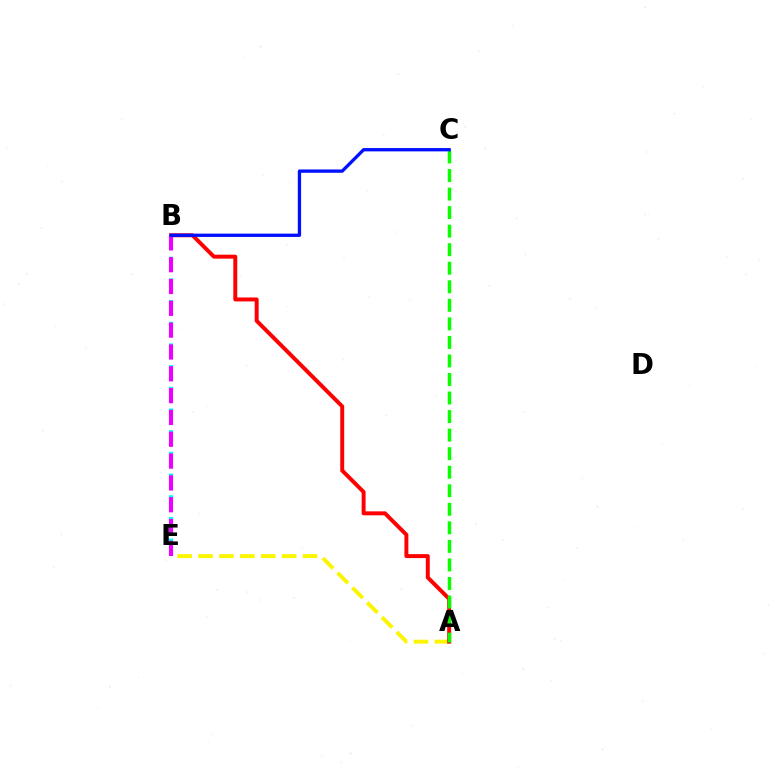{('A', 'E'): [{'color': '#fcf500', 'line_style': 'dashed', 'thickness': 2.84}], ('B', 'E'): [{'color': '#00fff6', 'line_style': 'dotted', 'thickness': 2.95}, {'color': '#ee00ff', 'line_style': 'dashed', 'thickness': 2.96}], ('A', 'B'): [{'color': '#ff0000', 'line_style': 'solid', 'thickness': 2.84}], ('A', 'C'): [{'color': '#08ff00', 'line_style': 'dashed', 'thickness': 2.52}], ('B', 'C'): [{'color': '#0010ff', 'line_style': 'solid', 'thickness': 2.38}]}